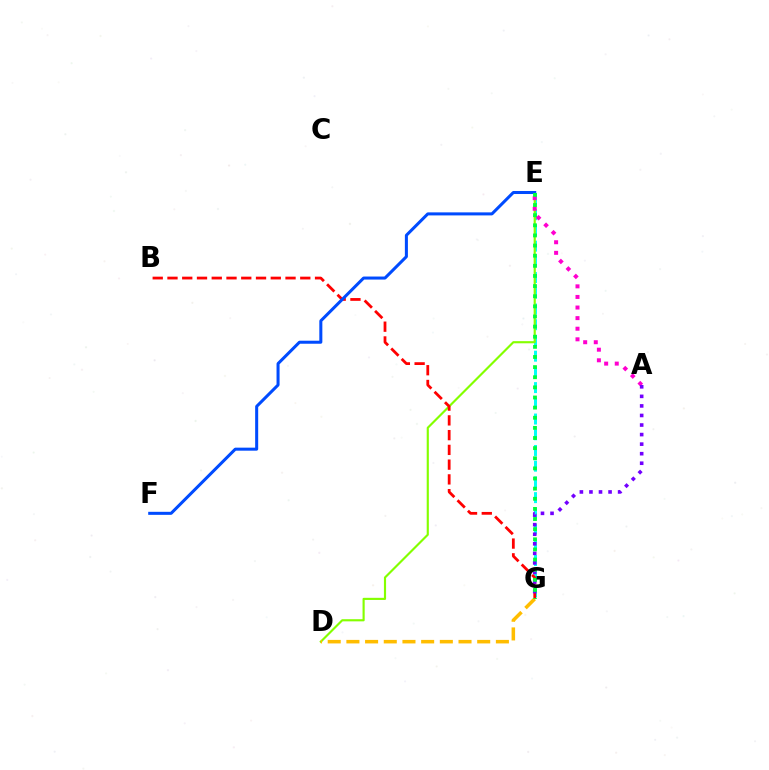{('E', 'G'): [{'color': '#00fff6', 'line_style': 'dashed', 'thickness': 2.14}, {'color': '#00ff39', 'line_style': 'dotted', 'thickness': 2.75}], ('D', 'E'): [{'color': '#84ff00', 'line_style': 'solid', 'thickness': 1.55}], ('A', 'E'): [{'color': '#ff00cf', 'line_style': 'dotted', 'thickness': 2.88}], ('B', 'G'): [{'color': '#ff0000', 'line_style': 'dashed', 'thickness': 2.0}], ('A', 'G'): [{'color': '#7200ff', 'line_style': 'dotted', 'thickness': 2.6}], ('E', 'F'): [{'color': '#004bff', 'line_style': 'solid', 'thickness': 2.18}], ('D', 'G'): [{'color': '#ffbd00', 'line_style': 'dashed', 'thickness': 2.54}]}